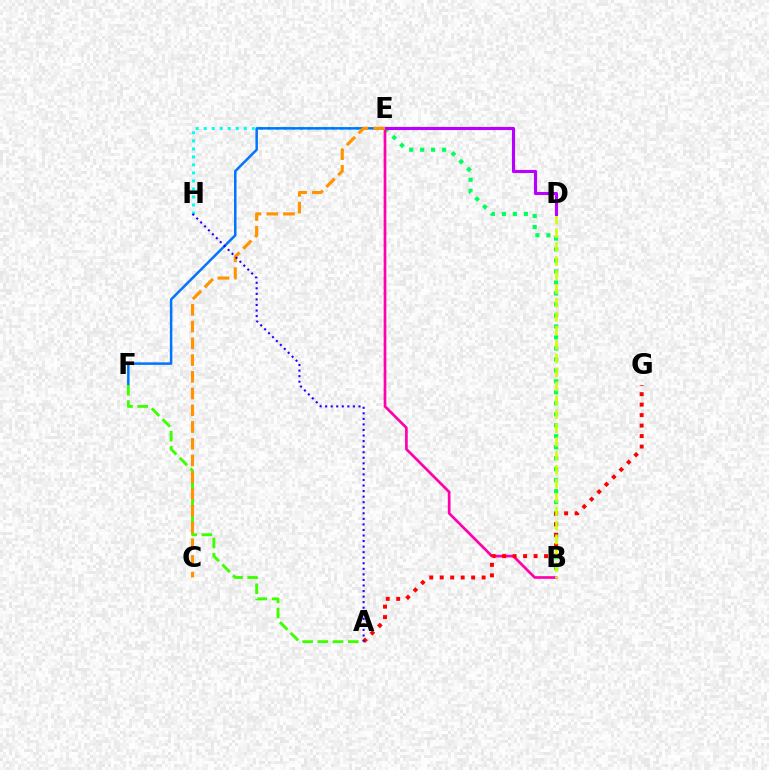{('E', 'H'): [{'color': '#00fff6', 'line_style': 'dotted', 'thickness': 2.18}], ('E', 'F'): [{'color': '#0074ff', 'line_style': 'solid', 'thickness': 1.79}], ('B', 'E'): [{'color': '#00ff5c', 'line_style': 'dotted', 'thickness': 2.98}, {'color': '#ff00ac', 'line_style': 'solid', 'thickness': 1.94}], ('A', 'F'): [{'color': '#3dff00', 'line_style': 'dashed', 'thickness': 2.07}], ('A', 'G'): [{'color': '#ff0000', 'line_style': 'dotted', 'thickness': 2.85}], ('B', 'D'): [{'color': '#d1ff00', 'line_style': 'dashed', 'thickness': 1.89}], ('D', 'E'): [{'color': '#b900ff', 'line_style': 'solid', 'thickness': 2.24}], ('C', 'E'): [{'color': '#ff9400', 'line_style': 'dashed', 'thickness': 2.27}], ('A', 'H'): [{'color': '#2500ff', 'line_style': 'dotted', 'thickness': 1.51}]}